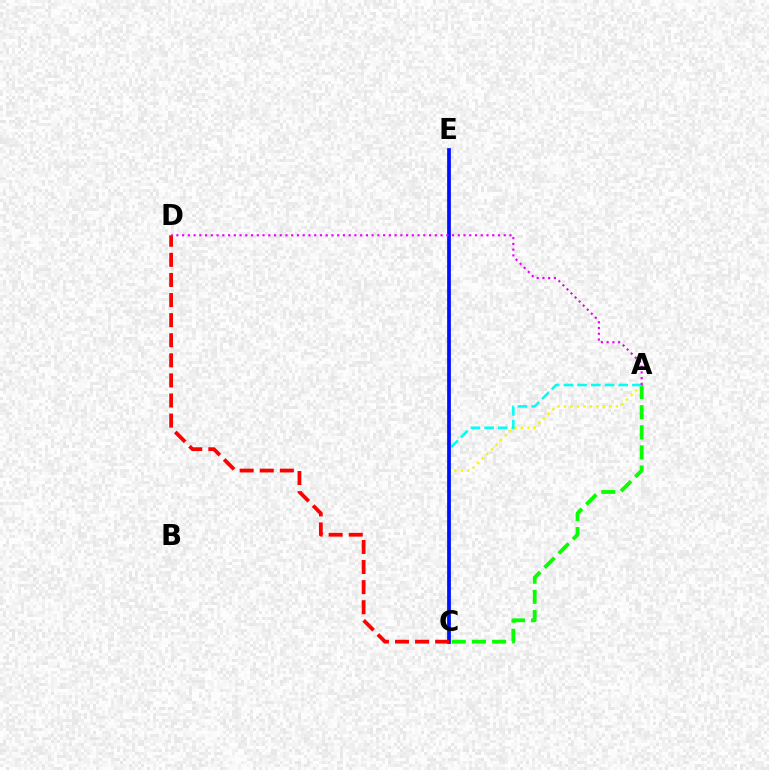{('A', 'C'): [{'color': '#fcf500', 'line_style': 'dotted', 'thickness': 1.76}, {'color': '#08ff00', 'line_style': 'dashed', 'thickness': 2.73}, {'color': '#00fff6', 'line_style': 'dashed', 'thickness': 1.86}], ('C', 'E'): [{'color': '#0010ff', 'line_style': 'solid', 'thickness': 2.7}], ('C', 'D'): [{'color': '#ff0000', 'line_style': 'dashed', 'thickness': 2.73}], ('A', 'D'): [{'color': '#ee00ff', 'line_style': 'dotted', 'thickness': 1.56}]}